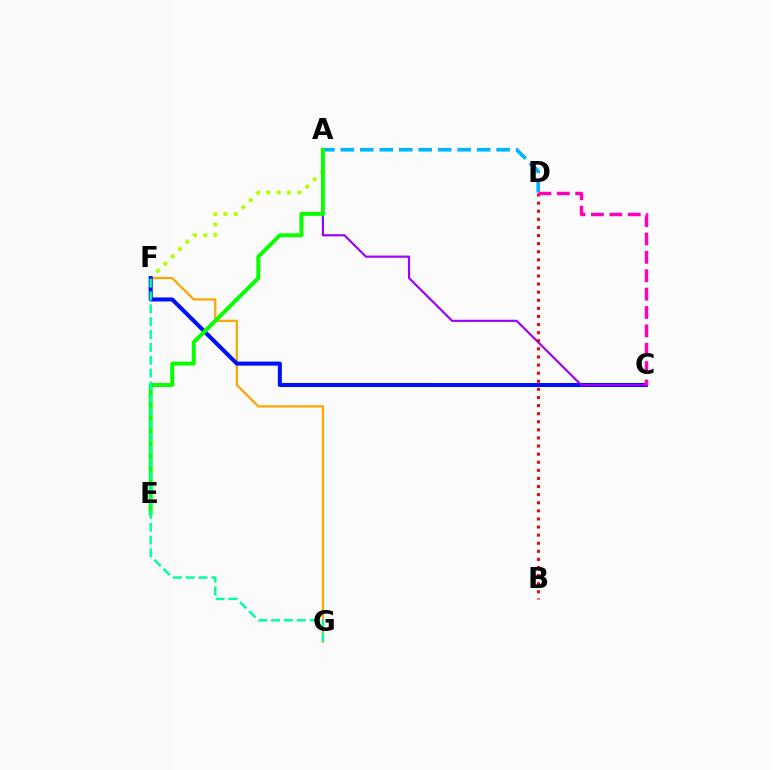{('F', 'G'): [{'color': '#ffa500', 'line_style': 'solid', 'thickness': 1.63}, {'color': '#00ff9d', 'line_style': 'dashed', 'thickness': 1.75}], ('A', 'D'): [{'color': '#00b5ff', 'line_style': 'dashed', 'thickness': 2.65}], ('A', 'F'): [{'color': '#b3ff00', 'line_style': 'dotted', 'thickness': 2.81}], ('C', 'F'): [{'color': '#0010ff', 'line_style': 'solid', 'thickness': 2.91}], ('A', 'C'): [{'color': '#9b00ff', 'line_style': 'solid', 'thickness': 1.55}], ('A', 'E'): [{'color': '#08ff00', 'line_style': 'solid', 'thickness': 2.84}], ('B', 'D'): [{'color': '#ff0000', 'line_style': 'dotted', 'thickness': 2.2}], ('C', 'D'): [{'color': '#ff00bd', 'line_style': 'dashed', 'thickness': 2.5}]}